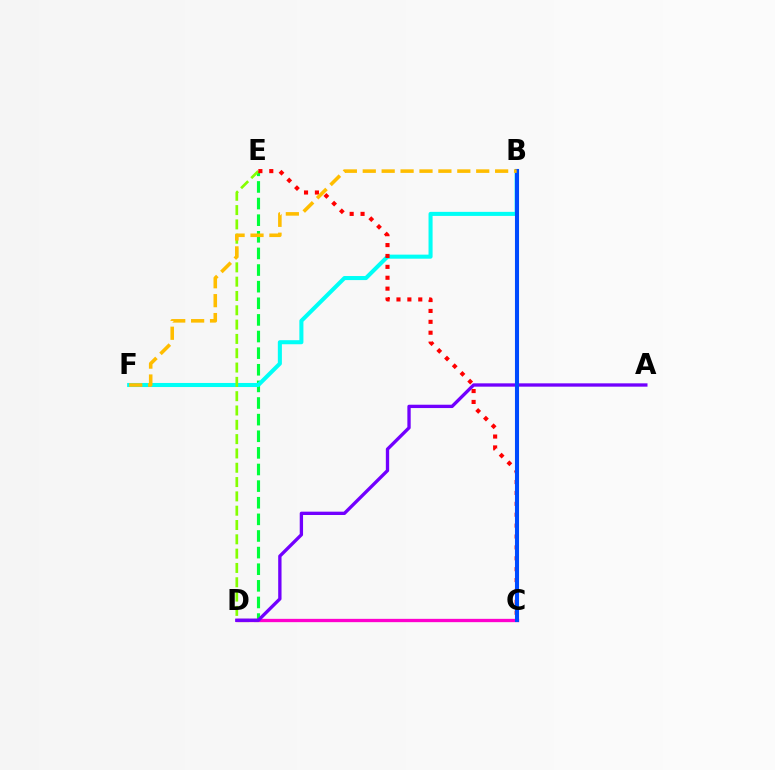{('D', 'E'): [{'color': '#00ff39', 'line_style': 'dashed', 'thickness': 2.26}, {'color': '#84ff00', 'line_style': 'dashed', 'thickness': 1.94}], ('B', 'F'): [{'color': '#00fff6', 'line_style': 'solid', 'thickness': 2.92}, {'color': '#ffbd00', 'line_style': 'dashed', 'thickness': 2.57}], ('C', 'D'): [{'color': '#ff00cf', 'line_style': 'solid', 'thickness': 2.39}], ('C', 'E'): [{'color': '#ff0000', 'line_style': 'dotted', 'thickness': 2.96}], ('A', 'D'): [{'color': '#7200ff', 'line_style': 'solid', 'thickness': 2.4}], ('B', 'C'): [{'color': '#004bff', 'line_style': 'solid', 'thickness': 2.94}]}